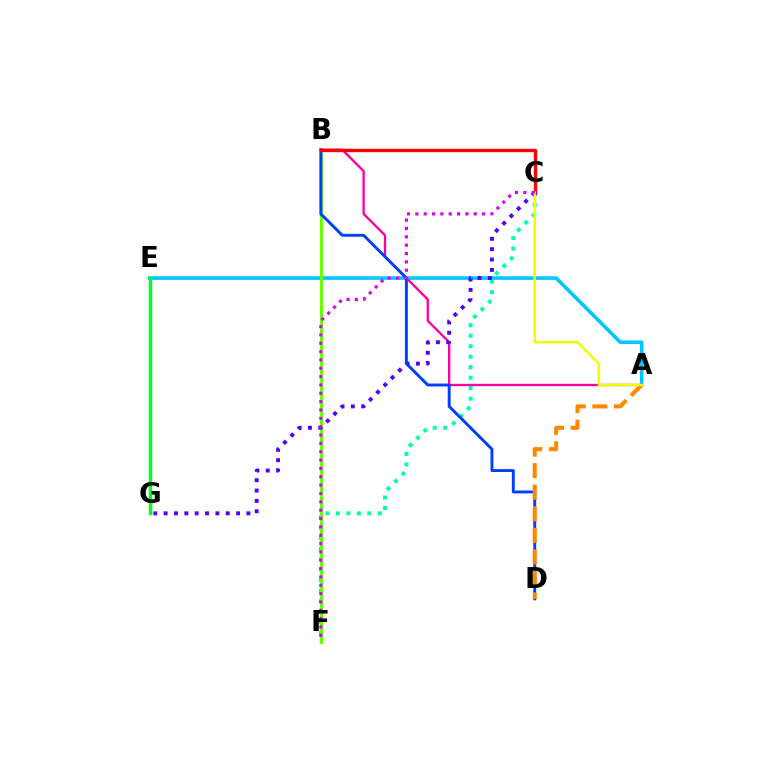{('C', 'F'): [{'color': '#00ffaf', 'line_style': 'dotted', 'thickness': 2.85}, {'color': '#d600ff', 'line_style': 'dotted', 'thickness': 2.27}], ('A', 'E'): [{'color': '#00c7ff', 'line_style': 'solid', 'thickness': 2.58}], ('B', 'F'): [{'color': '#66ff00', 'line_style': 'solid', 'thickness': 2.13}], ('A', 'B'): [{'color': '#ff00a0', 'line_style': 'solid', 'thickness': 1.68}], ('C', 'G'): [{'color': '#4f00ff', 'line_style': 'dotted', 'thickness': 2.81}], ('E', 'G'): [{'color': '#00ff27', 'line_style': 'solid', 'thickness': 2.5}], ('B', 'D'): [{'color': '#003fff', 'line_style': 'solid', 'thickness': 2.1}], ('A', 'D'): [{'color': '#ff8800', 'line_style': 'dashed', 'thickness': 2.93}], ('B', 'C'): [{'color': '#ff0000', 'line_style': 'solid', 'thickness': 2.41}], ('A', 'C'): [{'color': '#eeff00', 'line_style': 'solid', 'thickness': 1.8}]}